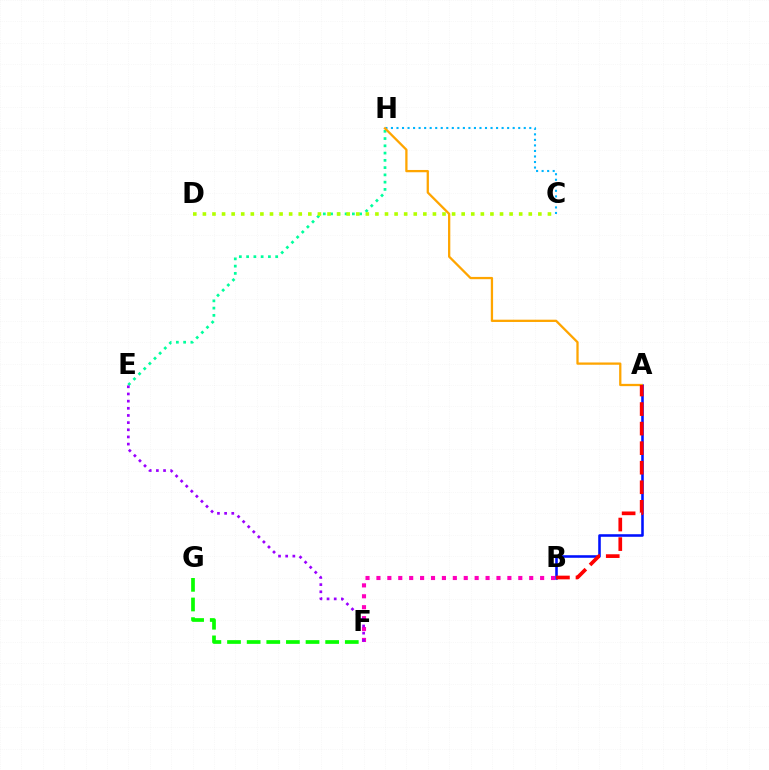{('A', 'B'): [{'color': '#0010ff', 'line_style': 'solid', 'thickness': 1.85}, {'color': '#ff0000', 'line_style': 'dashed', 'thickness': 2.66}], ('C', 'H'): [{'color': '#00b5ff', 'line_style': 'dotted', 'thickness': 1.5}], ('E', 'H'): [{'color': '#00ff9d', 'line_style': 'dotted', 'thickness': 1.97}], ('B', 'F'): [{'color': '#ff00bd', 'line_style': 'dotted', 'thickness': 2.96}], ('E', 'F'): [{'color': '#9b00ff', 'line_style': 'dotted', 'thickness': 1.95}], ('C', 'D'): [{'color': '#b3ff00', 'line_style': 'dotted', 'thickness': 2.6}], ('A', 'H'): [{'color': '#ffa500', 'line_style': 'solid', 'thickness': 1.64}], ('F', 'G'): [{'color': '#08ff00', 'line_style': 'dashed', 'thickness': 2.67}]}